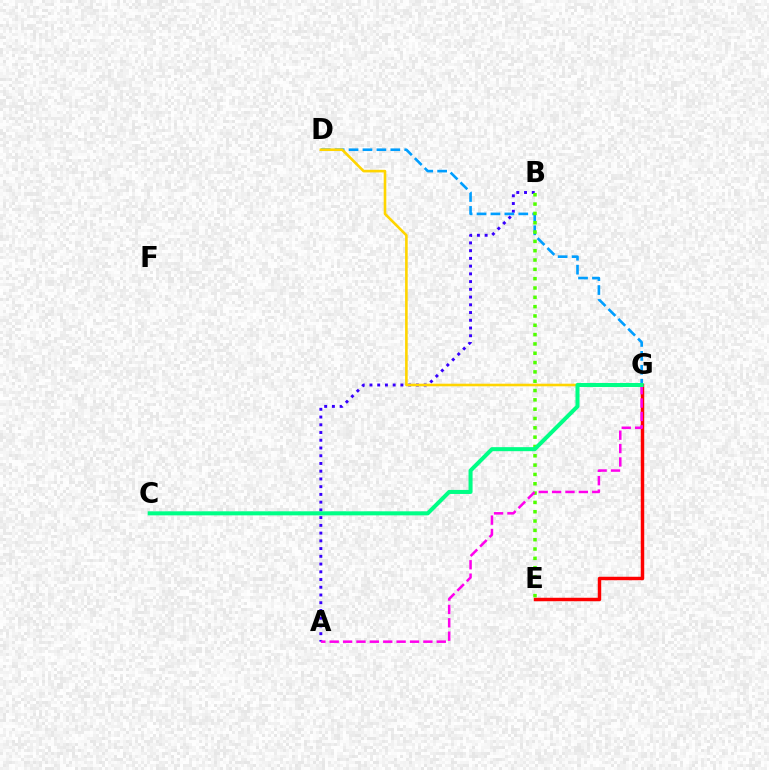{('A', 'B'): [{'color': '#3700ff', 'line_style': 'dotted', 'thickness': 2.1}], ('E', 'G'): [{'color': '#ff0000', 'line_style': 'solid', 'thickness': 2.49}], ('D', 'G'): [{'color': '#009eff', 'line_style': 'dashed', 'thickness': 1.89}, {'color': '#ffd500', 'line_style': 'solid', 'thickness': 1.88}], ('B', 'E'): [{'color': '#4fff00', 'line_style': 'dotted', 'thickness': 2.53}], ('A', 'G'): [{'color': '#ff00ed', 'line_style': 'dashed', 'thickness': 1.82}], ('C', 'G'): [{'color': '#00ff86', 'line_style': 'solid', 'thickness': 2.9}]}